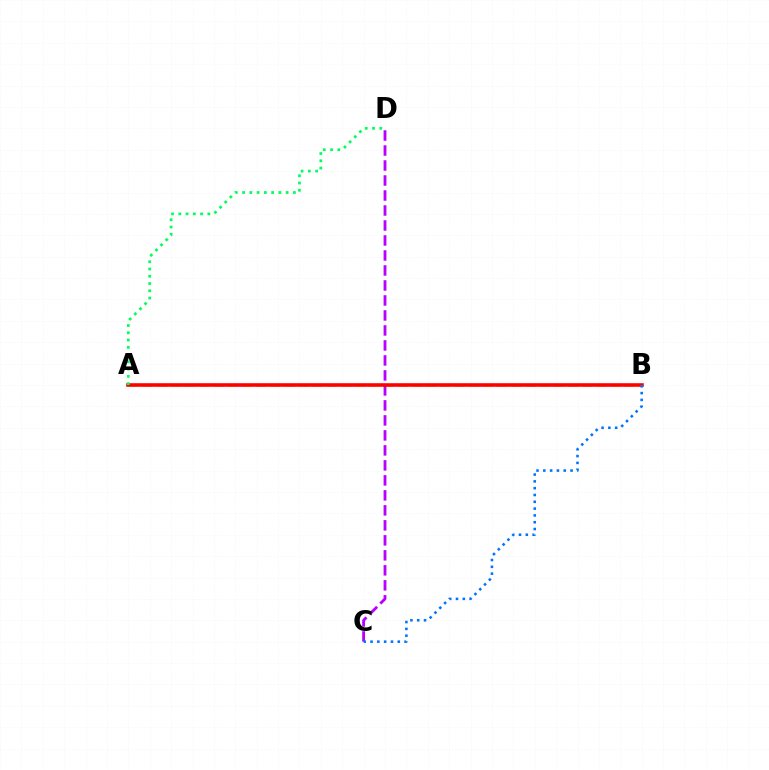{('A', 'B'): [{'color': '#d1ff00', 'line_style': 'dashed', 'thickness': 1.93}, {'color': '#ff0000', 'line_style': 'solid', 'thickness': 2.58}], ('C', 'D'): [{'color': '#b900ff', 'line_style': 'dashed', 'thickness': 2.04}], ('B', 'C'): [{'color': '#0074ff', 'line_style': 'dotted', 'thickness': 1.85}], ('A', 'D'): [{'color': '#00ff5c', 'line_style': 'dotted', 'thickness': 1.97}]}